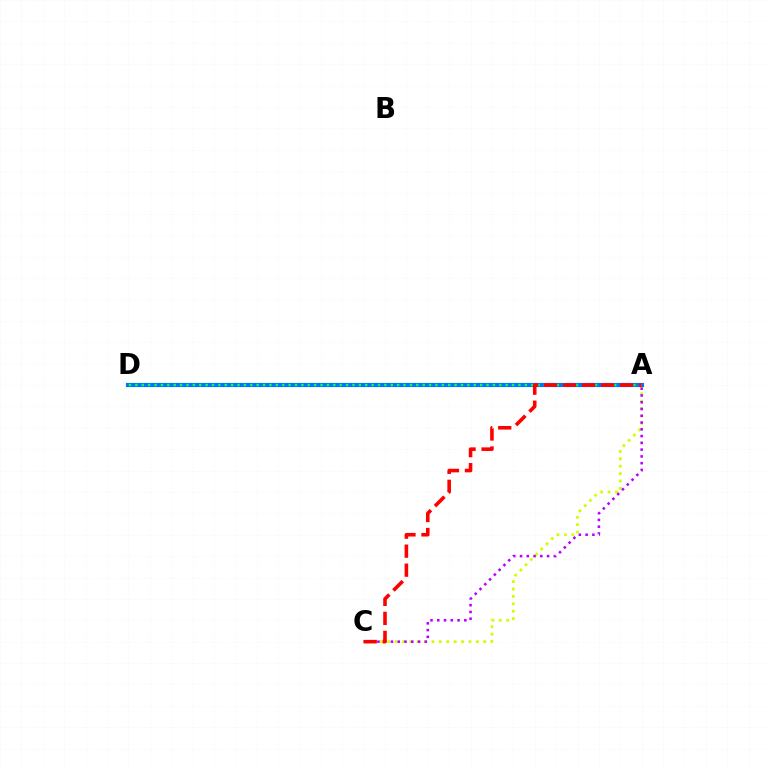{('A', 'C'): [{'color': '#d1ff00', 'line_style': 'dotted', 'thickness': 2.01}, {'color': '#b900ff', 'line_style': 'dotted', 'thickness': 1.84}, {'color': '#ff0000', 'line_style': 'dashed', 'thickness': 2.58}], ('A', 'D'): [{'color': '#0074ff', 'line_style': 'solid', 'thickness': 2.99}, {'color': '#00ff5c', 'line_style': 'dotted', 'thickness': 1.73}]}